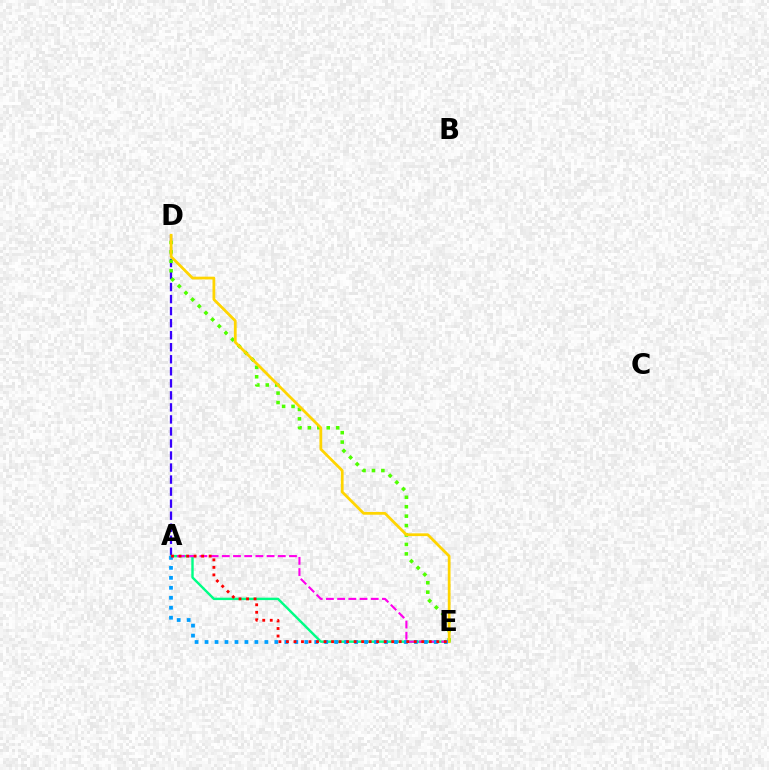{('A', 'D'): [{'color': '#3700ff', 'line_style': 'dashed', 'thickness': 1.63}], ('D', 'E'): [{'color': '#4fff00', 'line_style': 'dotted', 'thickness': 2.56}, {'color': '#ffd500', 'line_style': 'solid', 'thickness': 1.99}], ('A', 'E'): [{'color': '#00ff86', 'line_style': 'solid', 'thickness': 1.74}, {'color': '#ff00ed', 'line_style': 'dashed', 'thickness': 1.52}, {'color': '#009eff', 'line_style': 'dotted', 'thickness': 2.71}, {'color': '#ff0000', 'line_style': 'dotted', 'thickness': 2.04}]}